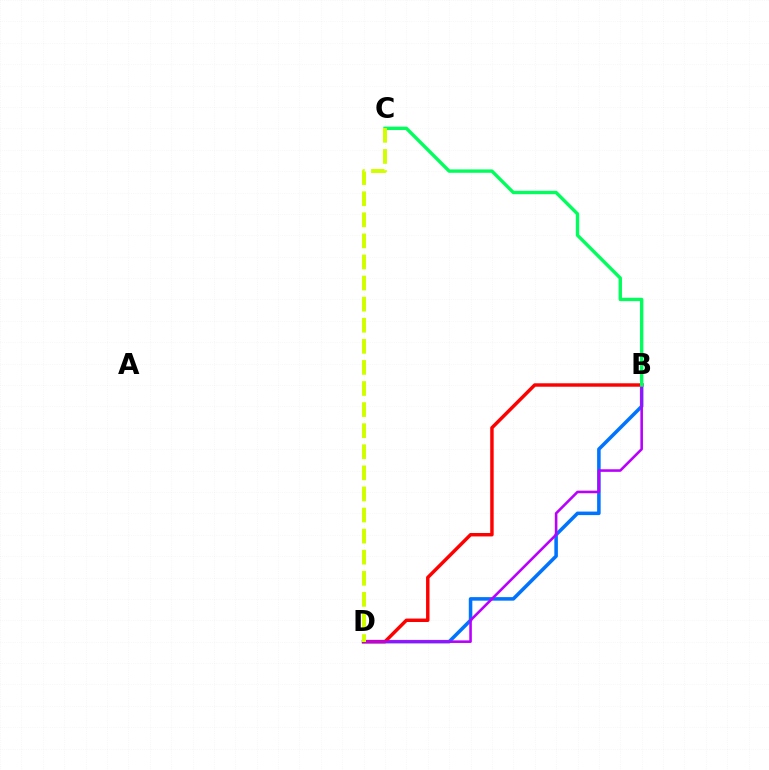{('B', 'D'): [{'color': '#0074ff', 'line_style': 'solid', 'thickness': 2.55}, {'color': '#ff0000', 'line_style': 'solid', 'thickness': 2.48}, {'color': '#b900ff', 'line_style': 'solid', 'thickness': 1.86}], ('B', 'C'): [{'color': '#00ff5c', 'line_style': 'solid', 'thickness': 2.43}], ('C', 'D'): [{'color': '#d1ff00', 'line_style': 'dashed', 'thickness': 2.86}]}